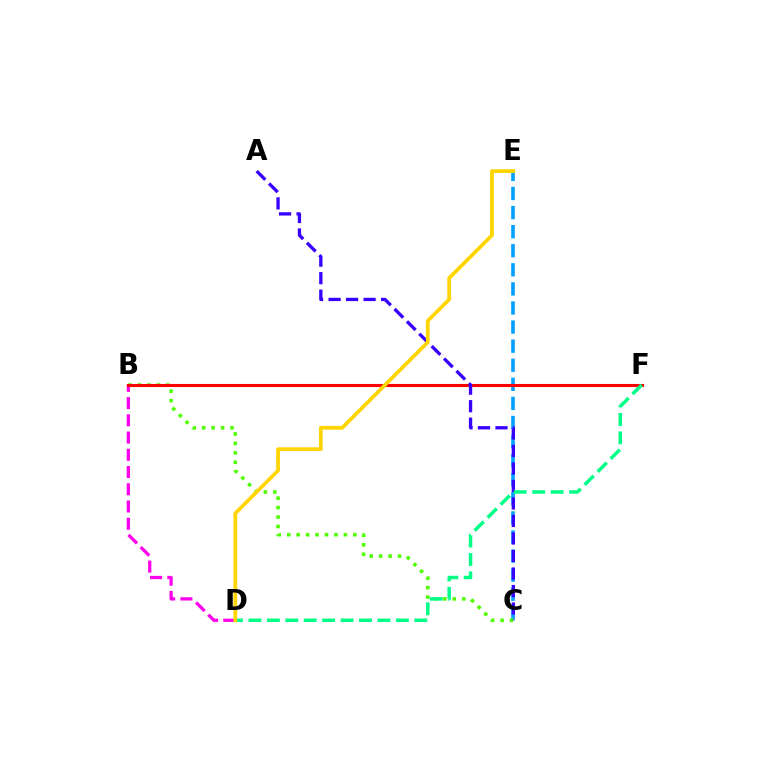{('B', 'D'): [{'color': '#ff00ed', 'line_style': 'dashed', 'thickness': 2.34}], ('C', 'E'): [{'color': '#009eff', 'line_style': 'dashed', 'thickness': 2.59}], ('B', 'C'): [{'color': '#4fff00', 'line_style': 'dotted', 'thickness': 2.57}], ('B', 'F'): [{'color': '#ff0000', 'line_style': 'solid', 'thickness': 2.21}], ('A', 'C'): [{'color': '#3700ff', 'line_style': 'dashed', 'thickness': 2.38}], ('D', 'F'): [{'color': '#00ff86', 'line_style': 'dashed', 'thickness': 2.5}], ('D', 'E'): [{'color': '#ffd500', 'line_style': 'solid', 'thickness': 2.69}]}